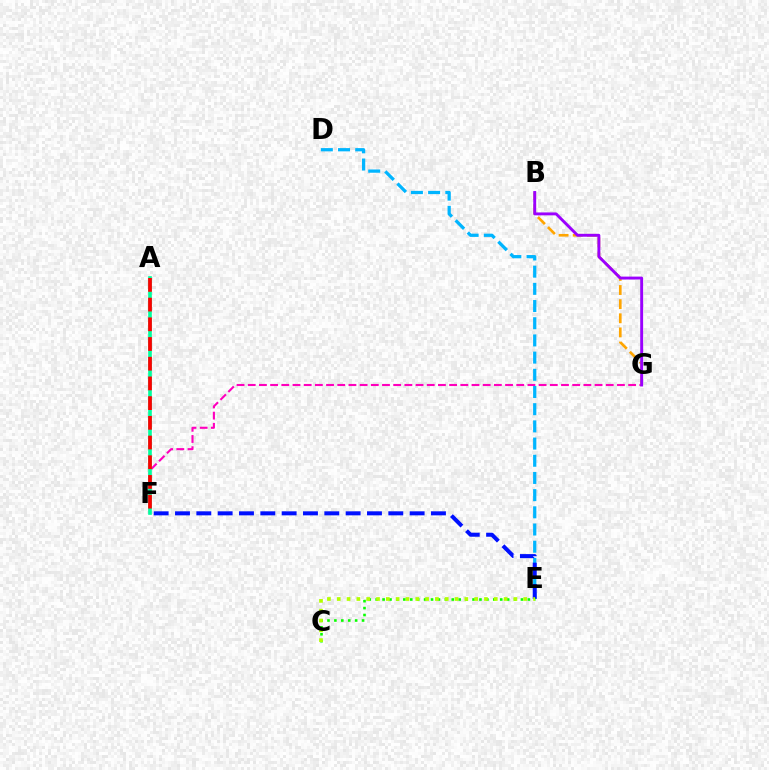{('F', 'G'): [{'color': '#ff00bd', 'line_style': 'dashed', 'thickness': 1.52}], ('B', 'G'): [{'color': '#ffa500', 'line_style': 'dashed', 'thickness': 1.92}, {'color': '#9b00ff', 'line_style': 'solid', 'thickness': 2.09}], ('D', 'E'): [{'color': '#00b5ff', 'line_style': 'dashed', 'thickness': 2.34}], ('A', 'F'): [{'color': '#00ff9d', 'line_style': 'solid', 'thickness': 2.63}, {'color': '#ff0000', 'line_style': 'dashed', 'thickness': 2.68}], ('E', 'F'): [{'color': '#0010ff', 'line_style': 'dashed', 'thickness': 2.9}], ('C', 'E'): [{'color': '#08ff00', 'line_style': 'dotted', 'thickness': 1.88}, {'color': '#b3ff00', 'line_style': 'dotted', 'thickness': 2.67}]}